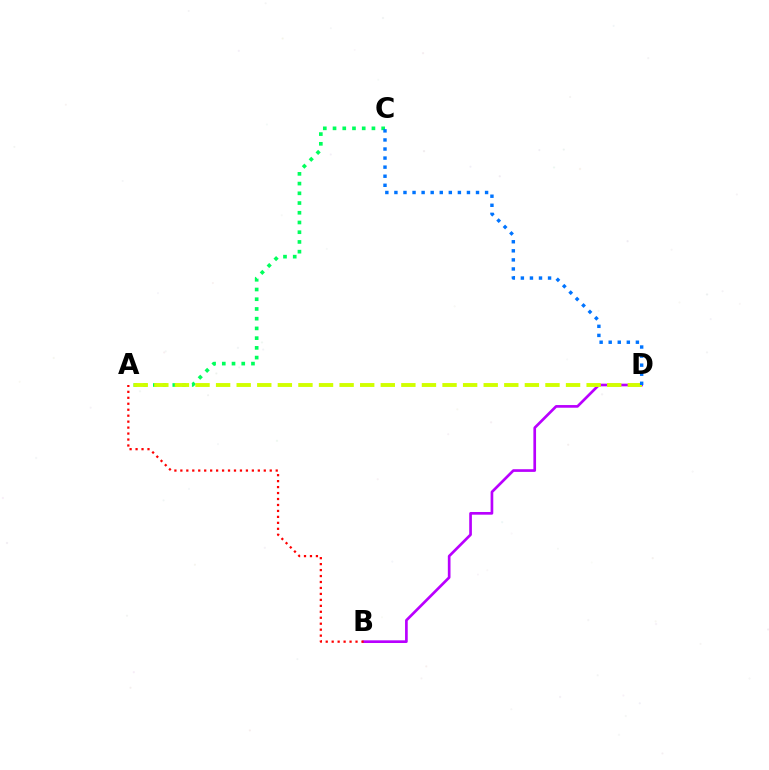{('B', 'D'): [{'color': '#b900ff', 'line_style': 'solid', 'thickness': 1.93}], ('A', 'B'): [{'color': '#ff0000', 'line_style': 'dotted', 'thickness': 1.62}], ('A', 'C'): [{'color': '#00ff5c', 'line_style': 'dotted', 'thickness': 2.64}], ('A', 'D'): [{'color': '#d1ff00', 'line_style': 'dashed', 'thickness': 2.8}], ('C', 'D'): [{'color': '#0074ff', 'line_style': 'dotted', 'thickness': 2.46}]}